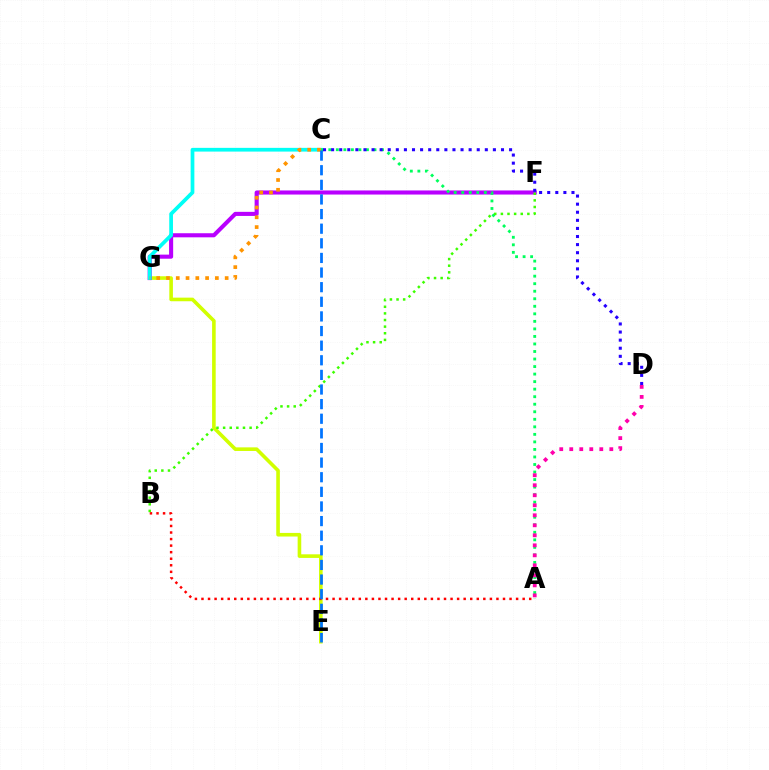{('E', 'G'): [{'color': '#d1ff00', 'line_style': 'solid', 'thickness': 2.6}], ('F', 'G'): [{'color': '#b900ff', 'line_style': 'solid', 'thickness': 2.94}], ('C', 'G'): [{'color': '#00fff6', 'line_style': 'solid', 'thickness': 2.69}, {'color': '#ff9400', 'line_style': 'dotted', 'thickness': 2.66}], ('A', 'C'): [{'color': '#00ff5c', 'line_style': 'dotted', 'thickness': 2.05}], ('A', 'B'): [{'color': '#ff0000', 'line_style': 'dotted', 'thickness': 1.78}], ('C', 'D'): [{'color': '#2500ff', 'line_style': 'dotted', 'thickness': 2.2}], ('B', 'F'): [{'color': '#3dff00', 'line_style': 'dotted', 'thickness': 1.8}], ('C', 'E'): [{'color': '#0074ff', 'line_style': 'dashed', 'thickness': 1.99}], ('A', 'D'): [{'color': '#ff00ac', 'line_style': 'dotted', 'thickness': 2.72}]}